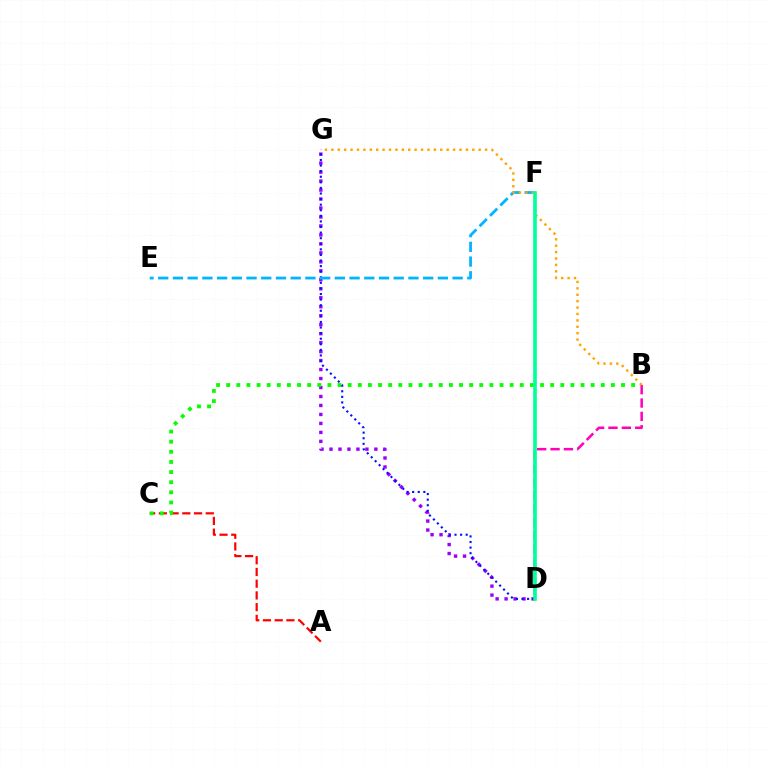{('A', 'C'): [{'color': '#ff0000', 'line_style': 'dashed', 'thickness': 1.59}], ('D', 'G'): [{'color': '#9b00ff', 'line_style': 'dotted', 'thickness': 2.44}, {'color': '#0010ff', 'line_style': 'dotted', 'thickness': 1.52}], ('B', 'C'): [{'color': '#08ff00', 'line_style': 'dotted', 'thickness': 2.75}], ('D', 'F'): [{'color': '#b3ff00', 'line_style': 'solid', 'thickness': 1.55}, {'color': '#00ff9d', 'line_style': 'solid', 'thickness': 2.61}], ('B', 'D'): [{'color': '#ff00bd', 'line_style': 'dashed', 'thickness': 1.81}], ('E', 'F'): [{'color': '#00b5ff', 'line_style': 'dashed', 'thickness': 2.0}], ('B', 'G'): [{'color': '#ffa500', 'line_style': 'dotted', 'thickness': 1.74}]}